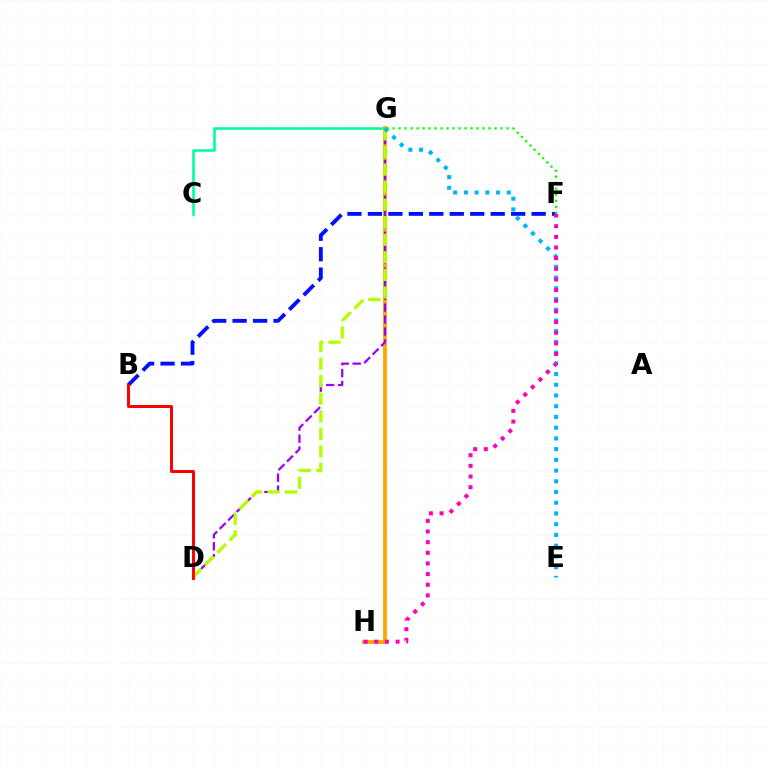{('B', 'F'): [{'color': '#0010ff', 'line_style': 'dashed', 'thickness': 2.78}], ('C', 'G'): [{'color': '#00ff9d', 'line_style': 'solid', 'thickness': 1.87}], ('G', 'H'): [{'color': '#ffa500', 'line_style': 'solid', 'thickness': 2.78}], ('D', 'G'): [{'color': '#9b00ff', 'line_style': 'dashed', 'thickness': 1.63}, {'color': '#b3ff00', 'line_style': 'dashed', 'thickness': 2.38}], ('B', 'D'): [{'color': '#ff0000', 'line_style': 'solid', 'thickness': 2.15}], ('E', 'G'): [{'color': '#00b5ff', 'line_style': 'dotted', 'thickness': 2.91}], ('F', 'G'): [{'color': '#08ff00', 'line_style': 'dotted', 'thickness': 1.63}], ('F', 'H'): [{'color': '#ff00bd', 'line_style': 'dotted', 'thickness': 2.89}]}